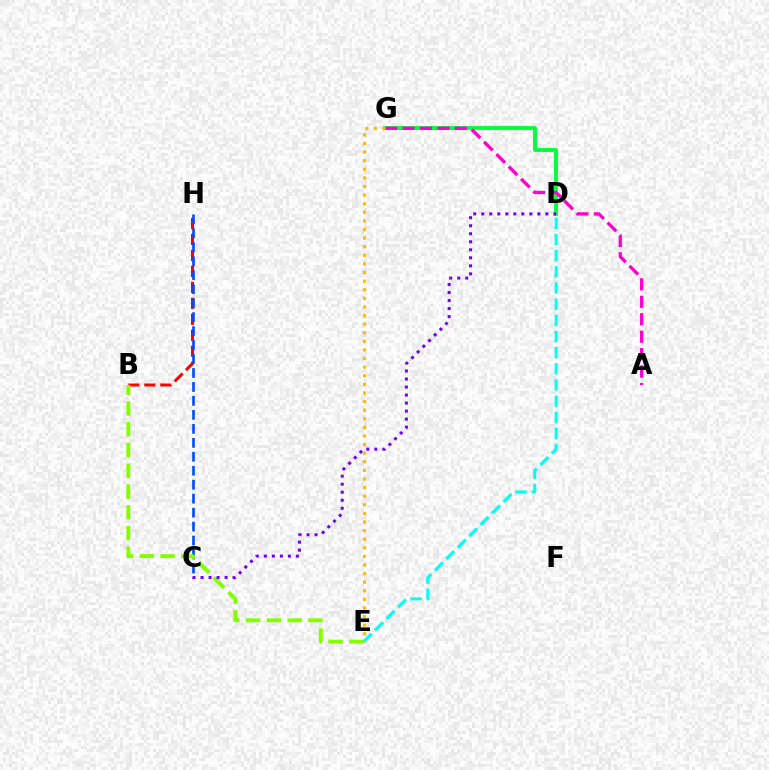{('B', 'H'): [{'color': '#ff0000', 'line_style': 'dashed', 'thickness': 2.17}], ('D', 'G'): [{'color': '#00ff39', 'line_style': 'solid', 'thickness': 2.79}], ('C', 'H'): [{'color': '#004bff', 'line_style': 'dashed', 'thickness': 1.9}], ('B', 'E'): [{'color': '#84ff00', 'line_style': 'dashed', 'thickness': 2.82}], ('A', 'G'): [{'color': '#ff00cf', 'line_style': 'dashed', 'thickness': 2.37}], ('D', 'E'): [{'color': '#00fff6', 'line_style': 'dashed', 'thickness': 2.2}], ('E', 'G'): [{'color': '#ffbd00', 'line_style': 'dotted', 'thickness': 2.34}], ('C', 'D'): [{'color': '#7200ff', 'line_style': 'dotted', 'thickness': 2.18}]}